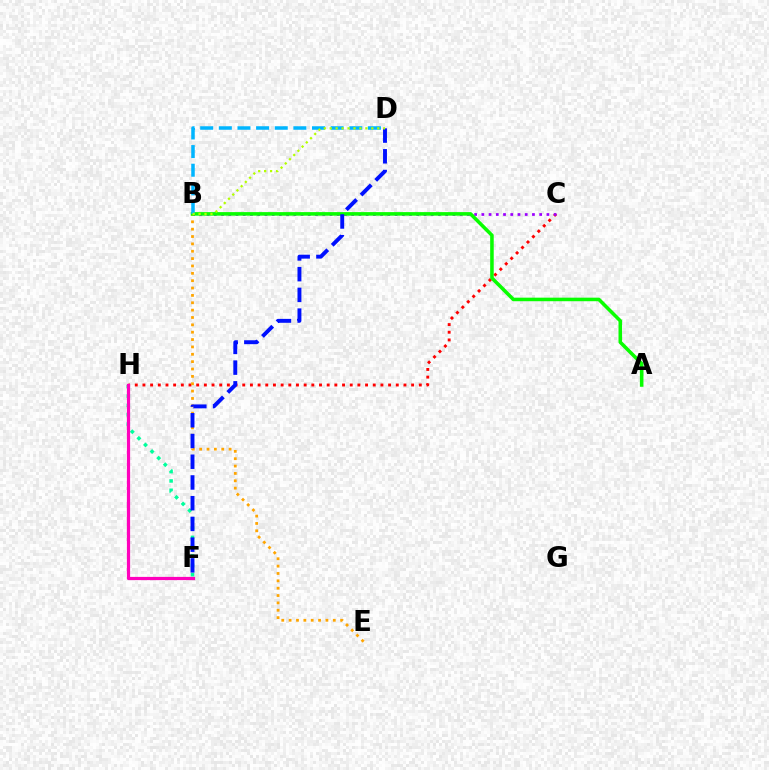{('C', 'H'): [{'color': '#ff0000', 'line_style': 'dotted', 'thickness': 2.09}], ('B', 'C'): [{'color': '#9b00ff', 'line_style': 'dotted', 'thickness': 1.96}], ('F', 'H'): [{'color': '#00ff9d', 'line_style': 'dotted', 'thickness': 2.53}, {'color': '#ff00bd', 'line_style': 'solid', 'thickness': 2.31}], ('B', 'E'): [{'color': '#ffa500', 'line_style': 'dotted', 'thickness': 2.0}], ('A', 'B'): [{'color': '#08ff00', 'line_style': 'solid', 'thickness': 2.56}], ('B', 'D'): [{'color': '#00b5ff', 'line_style': 'dashed', 'thickness': 2.53}, {'color': '#b3ff00', 'line_style': 'dotted', 'thickness': 1.62}], ('D', 'F'): [{'color': '#0010ff', 'line_style': 'dashed', 'thickness': 2.82}]}